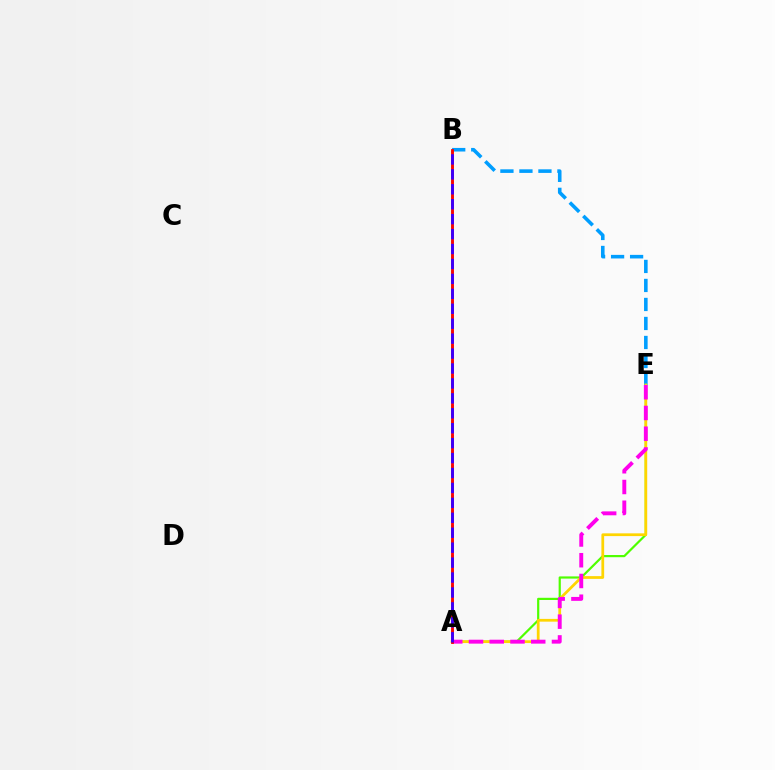{('A', 'E'): [{'color': '#4fff00', 'line_style': 'solid', 'thickness': 1.58}, {'color': '#ffd500', 'line_style': 'solid', 'thickness': 1.98}, {'color': '#ff00ed', 'line_style': 'dashed', 'thickness': 2.82}], ('B', 'E'): [{'color': '#009eff', 'line_style': 'dashed', 'thickness': 2.58}], ('A', 'B'): [{'color': '#00ff86', 'line_style': 'dotted', 'thickness': 2.03}, {'color': '#ff0000', 'line_style': 'solid', 'thickness': 2.03}, {'color': '#3700ff', 'line_style': 'dashed', 'thickness': 2.03}]}